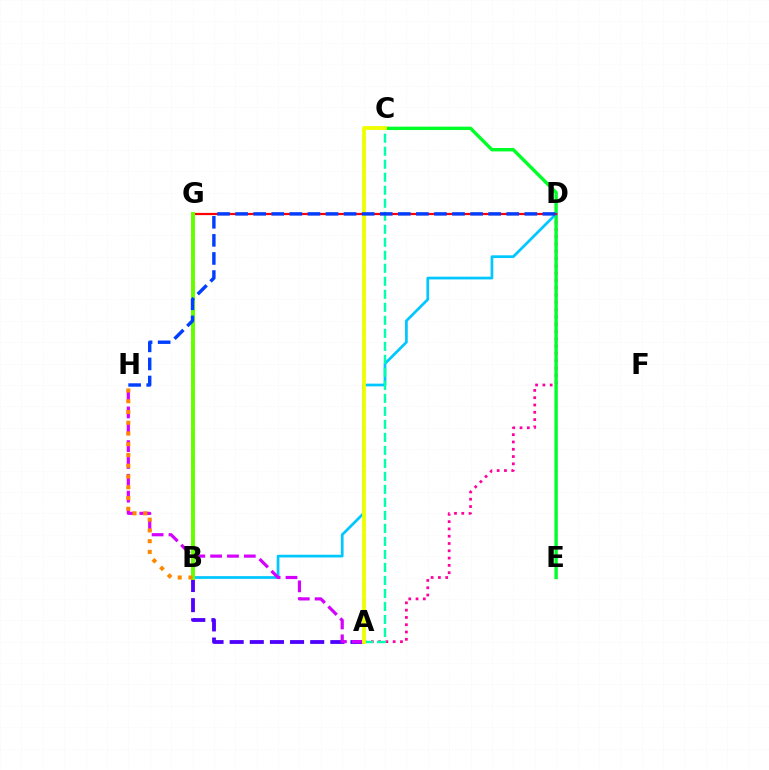{('A', 'D'): [{'color': '#ff00a0', 'line_style': 'dotted', 'thickness': 1.98}], ('A', 'B'): [{'color': '#4f00ff', 'line_style': 'dashed', 'thickness': 2.73}], ('C', 'E'): [{'color': '#00ff27', 'line_style': 'solid', 'thickness': 2.44}], ('B', 'D'): [{'color': '#00c7ff', 'line_style': 'solid', 'thickness': 1.96}], ('A', 'C'): [{'color': '#00ffaf', 'line_style': 'dashed', 'thickness': 1.77}, {'color': '#eeff00', 'line_style': 'solid', 'thickness': 2.76}], ('D', 'G'): [{'color': '#ff0000', 'line_style': 'solid', 'thickness': 1.6}], ('A', 'H'): [{'color': '#d600ff', 'line_style': 'dashed', 'thickness': 2.29}], ('B', 'G'): [{'color': '#66ff00', 'line_style': 'solid', 'thickness': 2.85}], ('B', 'H'): [{'color': '#ff8800', 'line_style': 'dotted', 'thickness': 2.92}], ('D', 'H'): [{'color': '#003fff', 'line_style': 'dashed', 'thickness': 2.46}]}